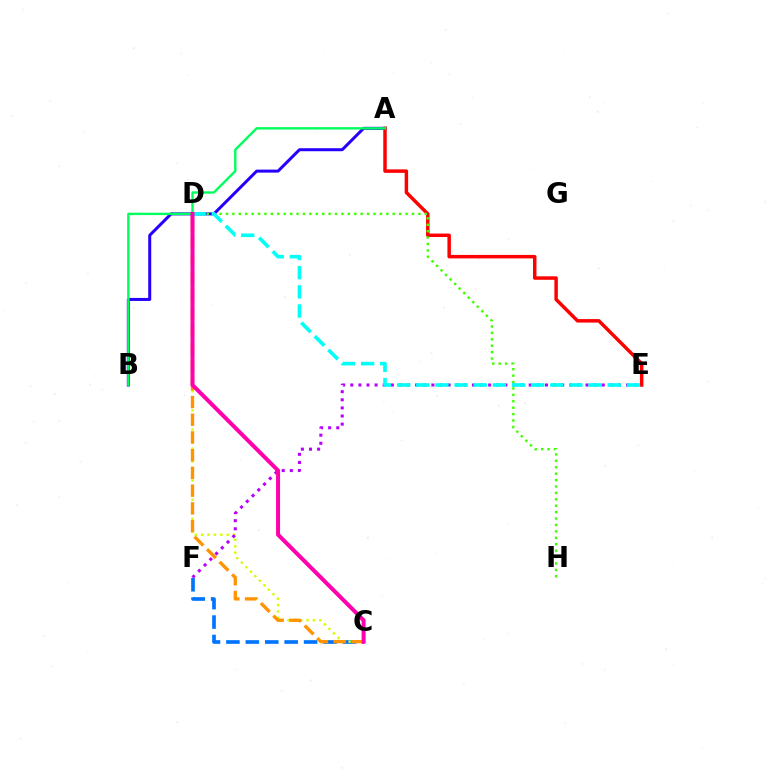{('A', 'B'): [{'color': '#2500ff', 'line_style': 'solid', 'thickness': 2.17}, {'color': '#00ff5c', 'line_style': 'solid', 'thickness': 1.72}], ('A', 'E'): [{'color': '#ff0000', 'line_style': 'solid', 'thickness': 2.5}], ('C', 'F'): [{'color': '#0074ff', 'line_style': 'dashed', 'thickness': 2.64}], ('C', 'D'): [{'color': '#d1ff00', 'line_style': 'dotted', 'thickness': 1.73}, {'color': '#ff9400', 'line_style': 'dashed', 'thickness': 2.41}, {'color': '#ff00ac', 'line_style': 'solid', 'thickness': 2.87}], ('D', 'H'): [{'color': '#3dff00', 'line_style': 'dotted', 'thickness': 1.74}], ('E', 'F'): [{'color': '#b900ff', 'line_style': 'dotted', 'thickness': 2.2}], ('D', 'E'): [{'color': '#00fff6', 'line_style': 'dashed', 'thickness': 2.6}]}